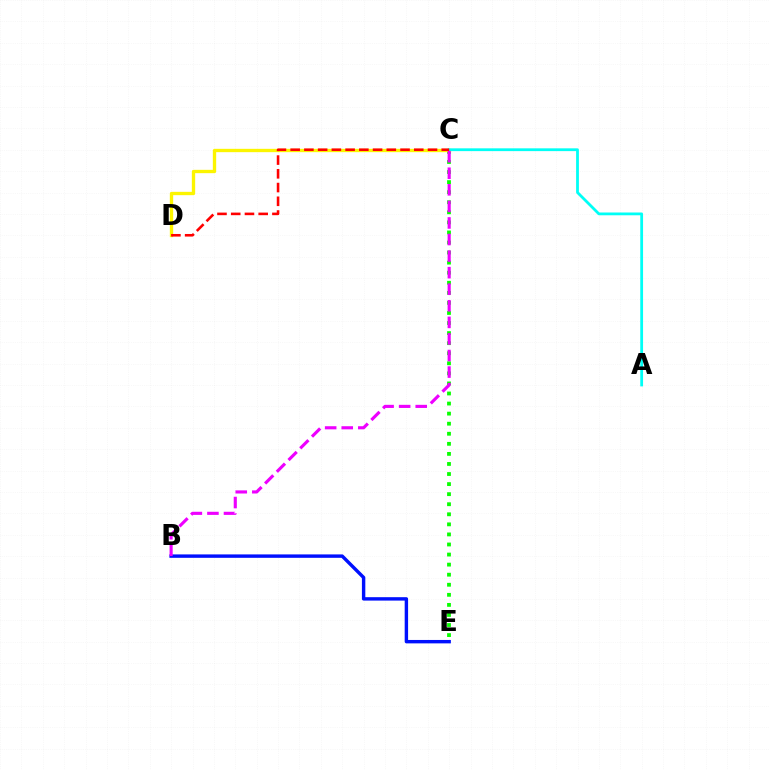{('C', 'E'): [{'color': '#08ff00', 'line_style': 'dotted', 'thickness': 2.74}], ('B', 'E'): [{'color': '#0010ff', 'line_style': 'solid', 'thickness': 2.45}], ('C', 'D'): [{'color': '#fcf500', 'line_style': 'solid', 'thickness': 2.4}, {'color': '#ff0000', 'line_style': 'dashed', 'thickness': 1.87}], ('A', 'C'): [{'color': '#00fff6', 'line_style': 'solid', 'thickness': 2.01}], ('B', 'C'): [{'color': '#ee00ff', 'line_style': 'dashed', 'thickness': 2.25}]}